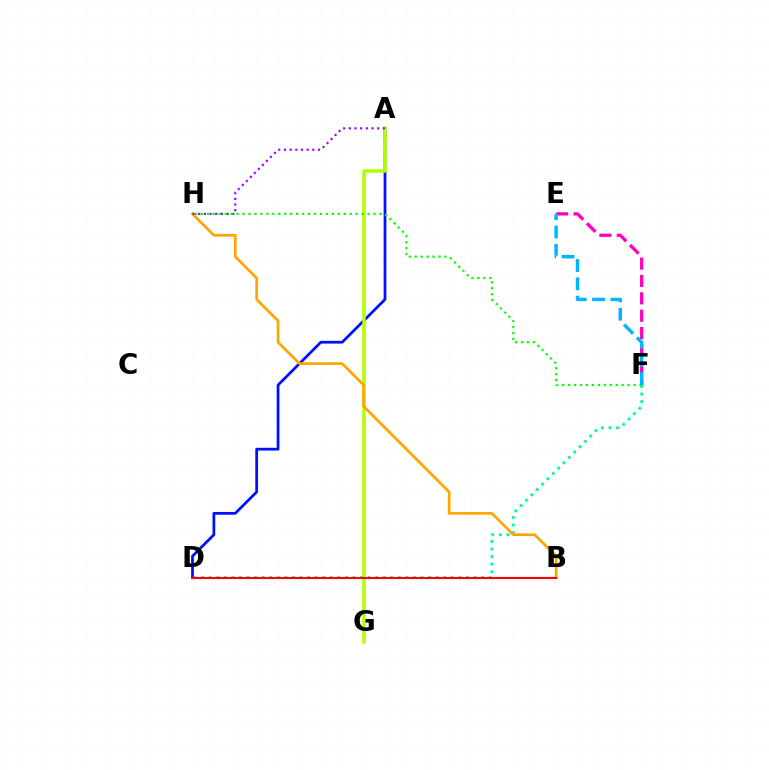{('A', 'D'): [{'color': '#0010ff', 'line_style': 'solid', 'thickness': 1.98}], ('E', 'F'): [{'color': '#ff00bd', 'line_style': 'dashed', 'thickness': 2.36}, {'color': '#00b5ff', 'line_style': 'dashed', 'thickness': 2.49}], ('A', 'G'): [{'color': '#b3ff00', 'line_style': 'solid', 'thickness': 2.53}], ('D', 'F'): [{'color': '#00ff9d', 'line_style': 'dotted', 'thickness': 2.06}], ('B', 'H'): [{'color': '#ffa500', 'line_style': 'solid', 'thickness': 1.94}], ('A', 'H'): [{'color': '#9b00ff', 'line_style': 'dotted', 'thickness': 1.54}], ('B', 'D'): [{'color': '#ff0000', 'line_style': 'solid', 'thickness': 1.54}], ('F', 'H'): [{'color': '#08ff00', 'line_style': 'dotted', 'thickness': 1.62}]}